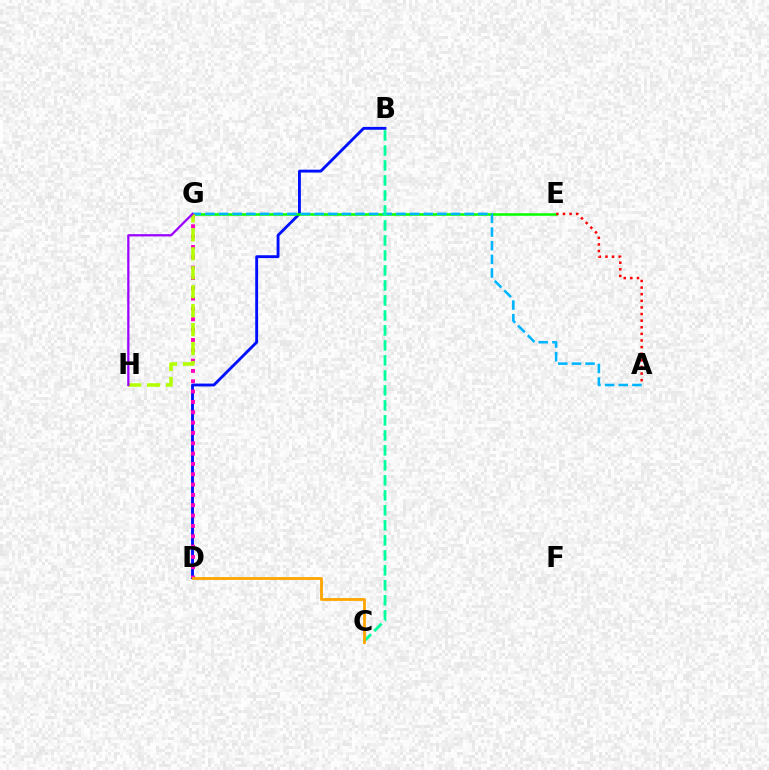{('B', 'D'): [{'color': '#0010ff', 'line_style': 'solid', 'thickness': 2.06}], ('E', 'G'): [{'color': '#08ff00', 'line_style': 'solid', 'thickness': 1.83}], ('A', 'E'): [{'color': '#ff0000', 'line_style': 'dotted', 'thickness': 1.8}], ('A', 'G'): [{'color': '#00b5ff', 'line_style': 'dashed', 'thickness': 1.85}], ('D', 'G'): [{'color': '#ff00bd', 'line_style': 'dotted', 'thickness': 2.81}], ('B', 'C'): [{'color': '#00ff9d', 'line_style': 'dashed', 'thickness': 2.04}], ('C', 'D'): [{'color': '#ffa500', 'line_style': 'solid', 'thickness': 2.02}], ('G', 'H'): [{'color': '#b3ff00', 'line_style': 'dashed', 'thickness': 2.58}, {'color': '#9b00ff', 'line_style': 'solid', 'thickness': 1.62}]}